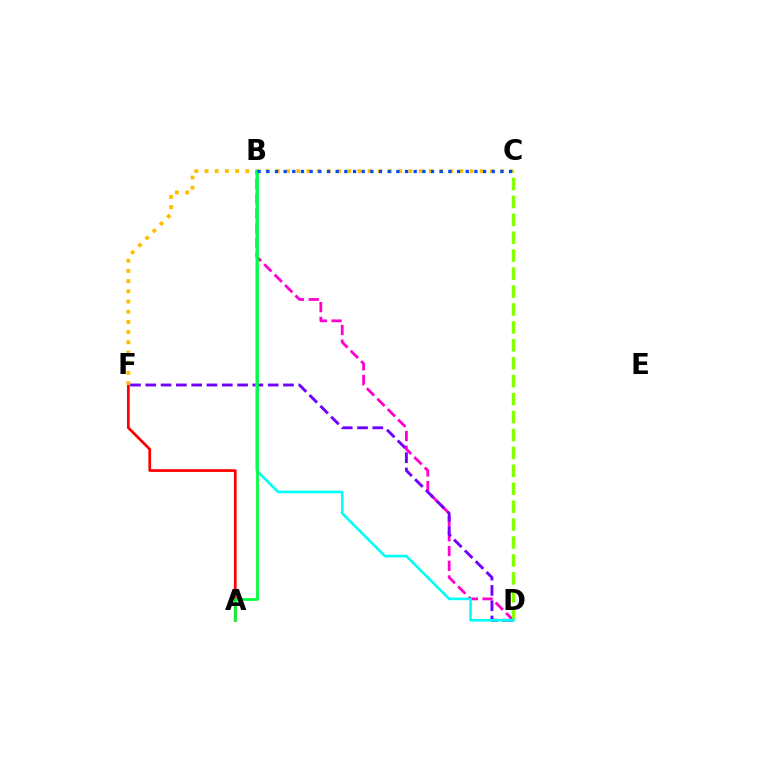{('A', 'F'): [{'color': '#ff0000', 'line_style': 'solid', 'thickness': 1.96}], ('C', 'F'): [{'color': '#ffbd00', 'line_style': 'dotted', 'thickness': 2.77}], ('B', 'D'): [{'color': '#ff00cf', 'line_style': 'dashed', 'thickness': 2.0}, {'color': '#00fff6', 'line_style': 'solid', 'thickness': 1.89}], ('C', 'D'): [{'color': '#84ff00', 'line_style': 'dashed', 'thickness': 2.44}], ('D', 'F'): [{'color': '#7200ff', 'line_style': 'dashed', 'thickness': 2.08}], ('A', 'B'): [{'color': '#00ff39', 'line_style': 'solid', 'thickness': 1.97}], ('B', 'C'): [{'color': '#004bff', 'line_style': 'dotted', 'thickness': 2.36}]}